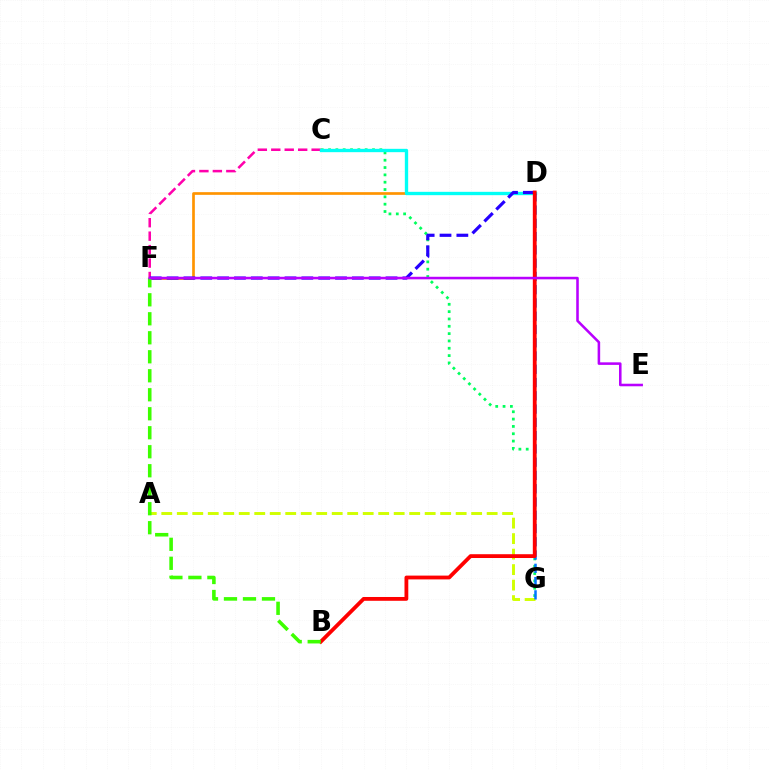{('C', 'G'): [{'color': '#00ff5c', 'line_style': 'dotted', 'thickness': 1.99}], ('C', 'F'): [{'color': '#ff00ac', 'line_style': 'dashed', 'thickness': 1.83}], ('D', 'F'): [{'color': '#ff9400', 'line_style': 'solid', 'thickness': 1.94}, {'color': '#2500ff', 'line_style': 'dashed', 'thickness': 2.29}], ('A', 'G'): [{'color': '#d1ff00', 'line_style': 'dashed', 'thickness': 2.1}], ('C', 'D'): [{'color': '#00fff6', 'line_style': 'solid', 'thickness': 2.41}], ('D', 'G'): [{'color': '#0074ff', 'line_style': 'dashed', 'thickness': 1.8}], ('B', 'D'): [{'color': '#ff0000', 'line_style': 'solid', 'thickness': 2.74}], ('B', 'F'): [{'color': '#3dff00', 'line_style': 'dashed', 'thickness': 2.58}], ('E', 'F'): [{'color': '#b900ff', 'line_style': 'solid', 'thickness': 1.84}]}